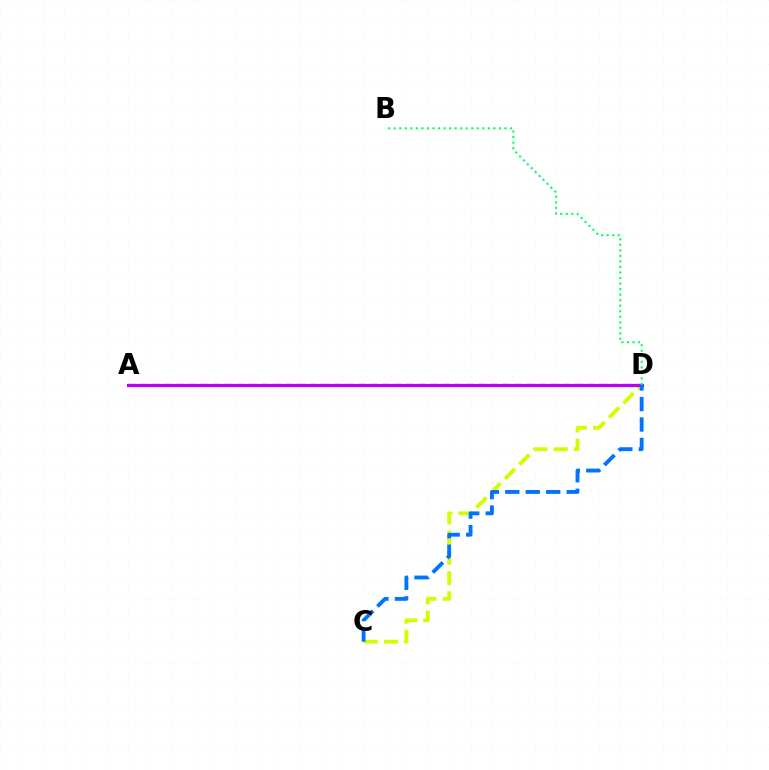{('C', 'D'): [{'color': '#d1ff00', 'line_style': 'dashed', 'thickness': 2.76}, {'color': '#0074ff', 'line_style': 'dashed', 'thickness': 2.78}], ('A', 'D'): [{'color': '#ff0000', 'line_style': 'dashed', 'thickness': 1.64}, {'color': '#b900ff', 'line_style': 'solid', 'thickness': 2.26}], ('B', 'D'): [{'color': '#00ff5c', 'line_style': 'dotted', 'thickness': 1.5}]}